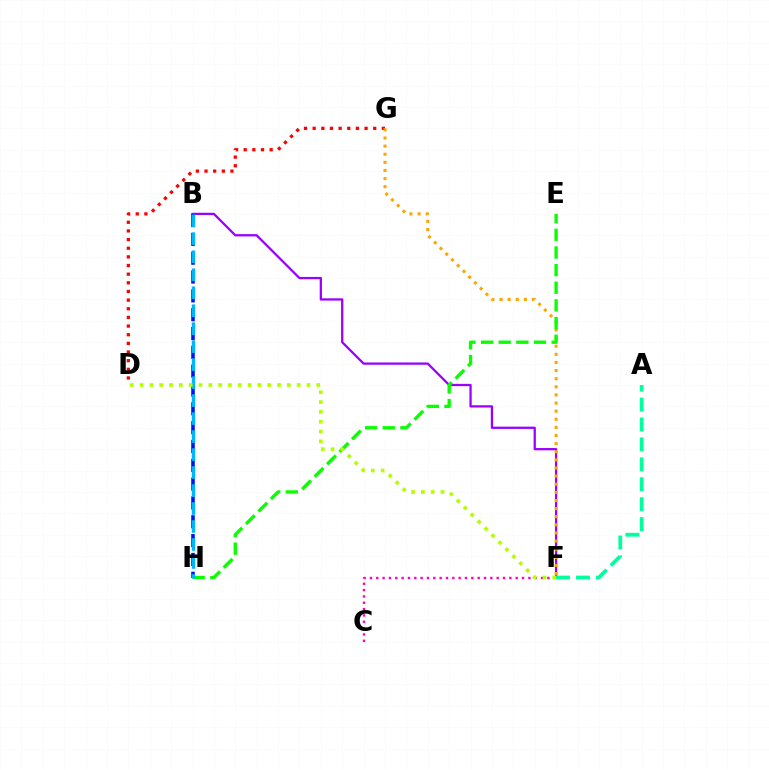{('B', 'F'): [{'color': '#9b00ff', 'line_style': 'solid', 'thickness': 1.64}], ('D', 'G'): [{'color': '#ff0000', 'line_style': 'dotted', 'thickness': 2.35}], ('C', 'F'): [{'color': '#ff00bd', 'line_style': 'dotted', 'thickness': 1.72}], ('B', 'H'): [{'color': '#0010ff', 'line_style': 'dashed', 'thickness': 2.56}, {'color': '#00b5ff', 'line_style': 'dashed', 'thickness': 2.44}], ('F', 'G'): [{'color': '#ffa500', 'line_style': 'dotted', 'thickness': 2.21}], ('A', 'F'): [{'color': '#00ff9d', 'line_style': 'dashed', 'thickness': 2.71}], ('E', 'H'): [{'color': '#08ff00', 'line_style': 'dashed', 'thickness': 2.4}], ('D', 'F'): [{'color': '#b3ff00', 'line_style': 'dotted', 'thickness': 2.67}]}